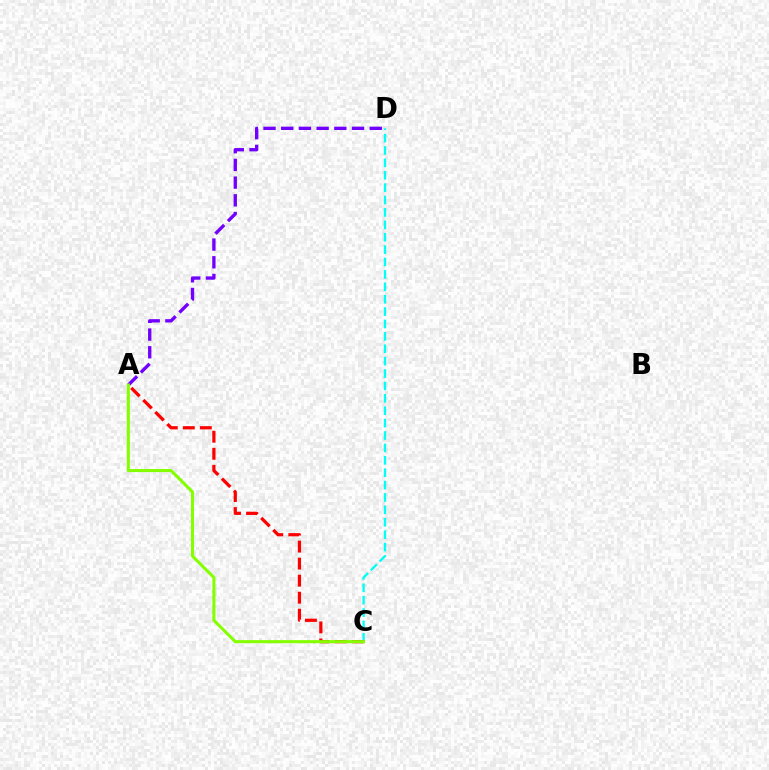{('C', 'D'): [{'color': '#00fff6', 'line_style': 'dashed', 'thickness': 1.68}], ('A', 'D'): [{'color': '#7200ff', 'line_style': 'dashed', 'thickness': 2.41}], ('A', 'C'): [{'color': '#ff0000', 'line_style': 'dashed', 'thickness': 2.31}, {'color': '#84ff00', 'line_style': 'solid', 'thickness': 2.2}]}